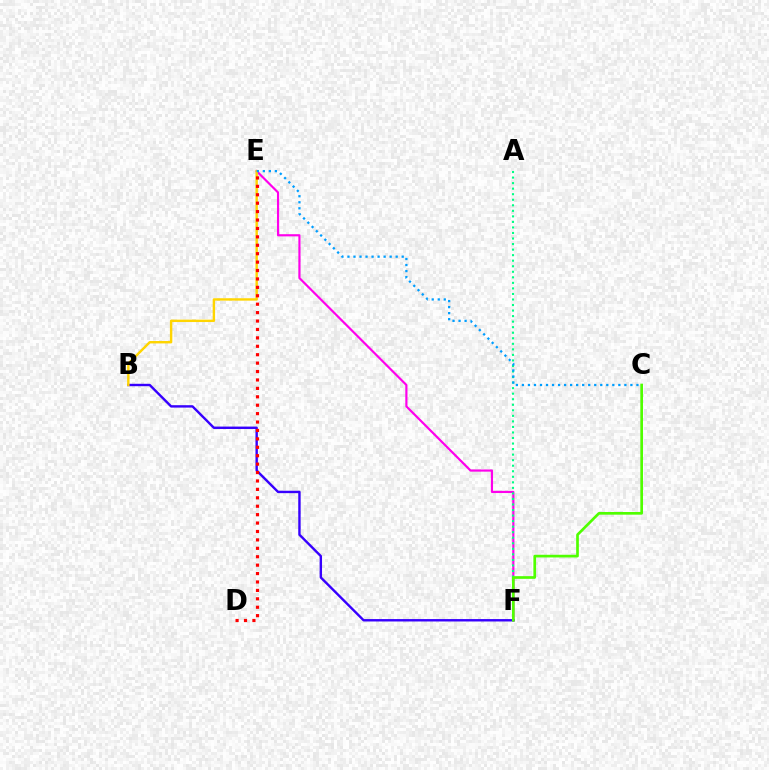{('E', 'F'): [{'color': '#ff00ed', 'line_style': 'solid', 'thickness': 1.57}], ('A', 'F'): [{'color': '#00ff86', 'line_style': 'dotted', 'thickness': 1.51}], ('B', 'F'): [{'color': '#3700ff', 'line_style': 'solid', 'thickness': 1.73}], ('B', 'E'): [{'color': '#ffd500', 'line_style': 'solid', 'thickness': 1.73}], ('D', 'E'): [{'color': '#ff0000', 'line_style': 'dotted', 'thickness': 2.29}], ('C', 'F'): [{'color': '#4fff00', 'line_style': 'solid', 'thickness': 1.93}], ('C', 'E'): [{'color': '#009eff', 'line_style': 'dotted', 'thickness': 1.64}]}